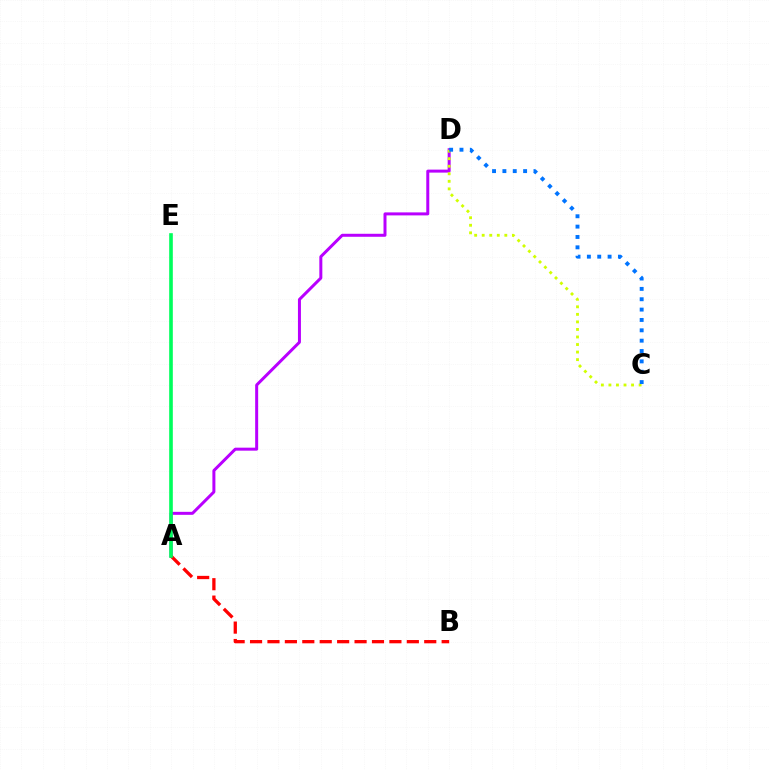{('A', 'D'): [{'color': '#b900ff', 'line_style': 'solid', 'thickness': 2.16}], ('C', 'D'): [{'color': '#d1ff00', 'line_style': 'dotted', 'thickness': 2.05}, {'color': '#0074ff', 'line_style': 'dotted', 'thickness': 2.81}], ('A', 'B'): [{'color': '#ff0000', 'line_style': 'dashed', 'thickness': 2.37}], ('A', 'E'): [{'color': '#00ff5c', 'line_style': 'solid', 'thickness': 2.62}]}